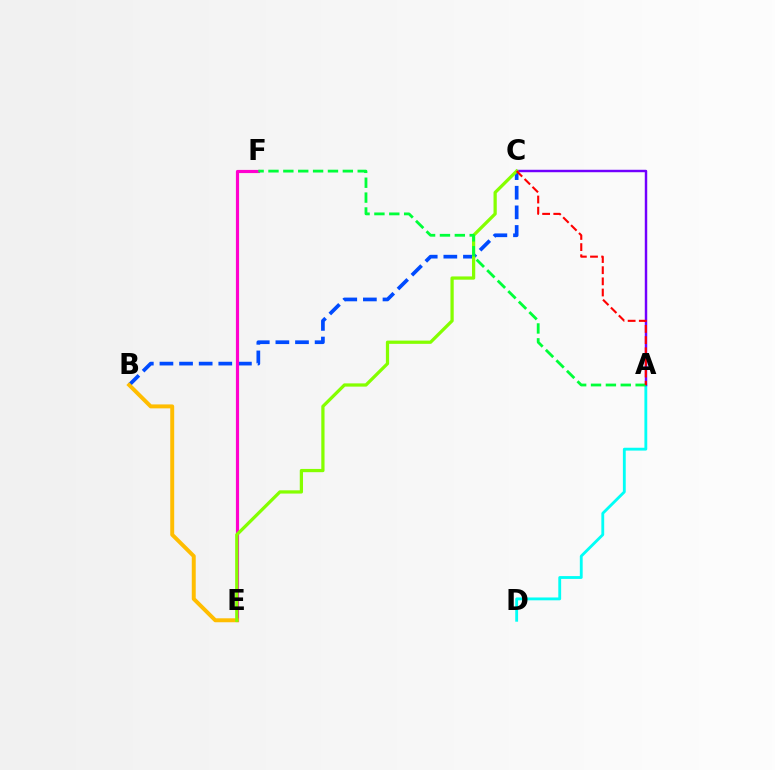{('B', 'C'): [{'color': '#004bff', 'line_style': 'dashed', 'thickness': 2.67}], ('E', 'F'): [{'color': '#ff00cf', 'line_style': 'solid', 'thickness': 2.28}], ('A', 'D'): [{'color': '#00fff6', 'line_style': 'solid', 'thickness': 2.04}], ('A', 'C'): [{'color': '#7200ff', 'line_style': 'solid', 'thickness': 1.76}, {'color': '#ff0000', 'line_style': 'dashed', 'thickness': 1.52}], ('B', 'E'): [{'color': '#ffbd00', 'line_style': 'solid', 'thickness': 2.84}], ('C', 'E'): [{'color': '#84ff00', 'line_style': 'solid', 'thickness': 2.34}], ('A', 'F'): [{'color': '#00ff39', 'line_style': 'dashed', 'thickness': 2.02}]}